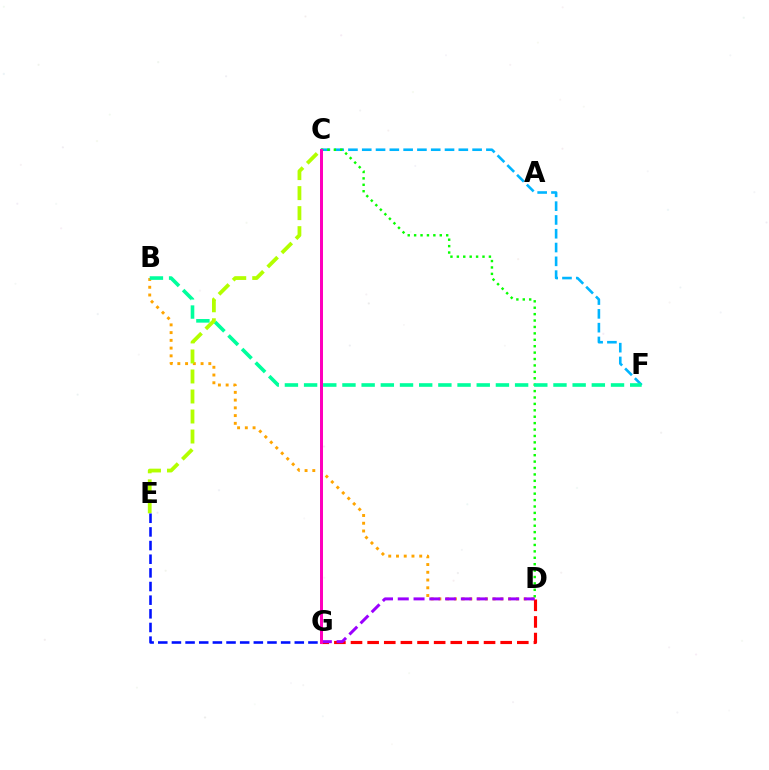{('C', 'F'): [{'color': '#00b5ff', 'line_style': 'dashed', 'thickness': 1.87}], ('B', 'D'): [{'color': '#ffa500', 'line_style': 'dotted', 'thickness': 2.1}], ('D', 'G'): [{'color': '#ff0000', 'line_style': 'dashed', 'thickness': 2.26}, {'color': '#9b00ff', 'line_style': 'dashed', 'thickness': 2.14}], ('C', 'D'): [{'color': '#08ff00', 'line_style': 'dotted', 'thickness': 1.74}], ('B', 'F'): [{'color': '#00ff9d', 'line_style': 'dashed', 'thickness': 2.61}], ('C', 'E'): [{'color': '#b3ff00', 'line_style': 'dashed', 'thickness': 2.72}], ('E', 'G'): [{'color': '#0010ff', 'line_style': 'dashed', 'thickness': 1.85}], ('C', 'G'): [{'color': '#ff00bd', 'line_style': 'solid', 'thickness': 2.16}]}